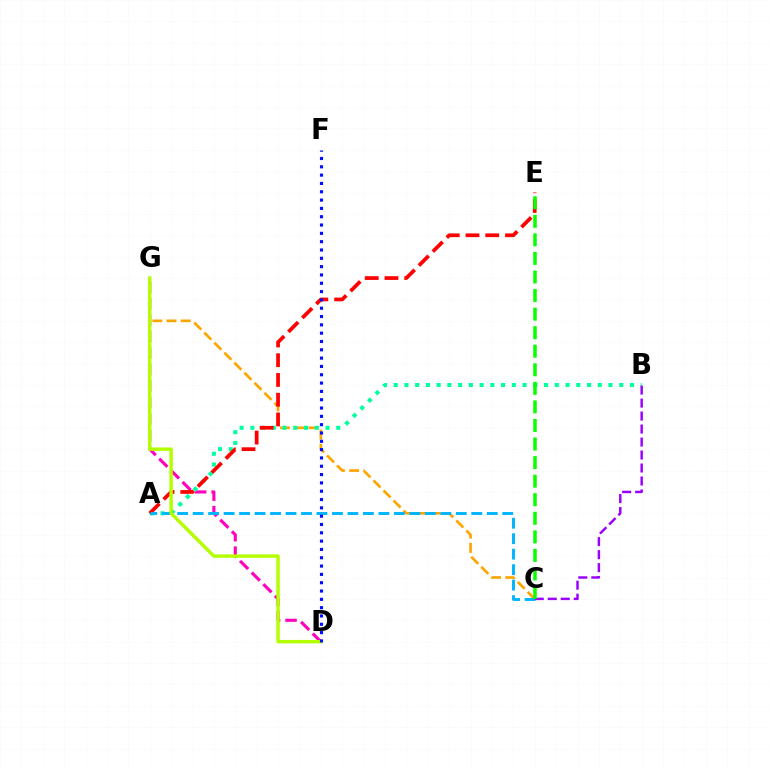{('D', 'G'): [{'color': '#ff00bd', 'line_style': 'dashed', 'thickness': 2.24}, {'color': '#b3ff00', 'line_style': 'solid', 'thickness': 2.47}], ('C', 'G'): [{'color': '#ffa500', 'line_style': 'dashed', 'thickness': 1.93}], ('A', 'B'): [{'color': '#00ff9d', 'line_style': 'dotted', 'thickness': 2.92}], ('A', 'E'): [{'color': '#ff0000', 'line_style': 'dashed', 'thickness': 2.68}], ('A', 'C'): [{'color': '#00b5ff', 'line_style': 'dashed', 'thickness': 2.1}], ('B', 'C'): [{'color': '#9b00ff', 'line_style': 'dashed', 'thickness': 1.76}], ('C', 'E'): [{'color': '#08ff00', 'line_style': 'dashed', 'thickness': 2.52}], ('D', 'F'): [{'color': '#0010ff', 'line_style': 'dotted', 'thickness': 2.26}]}